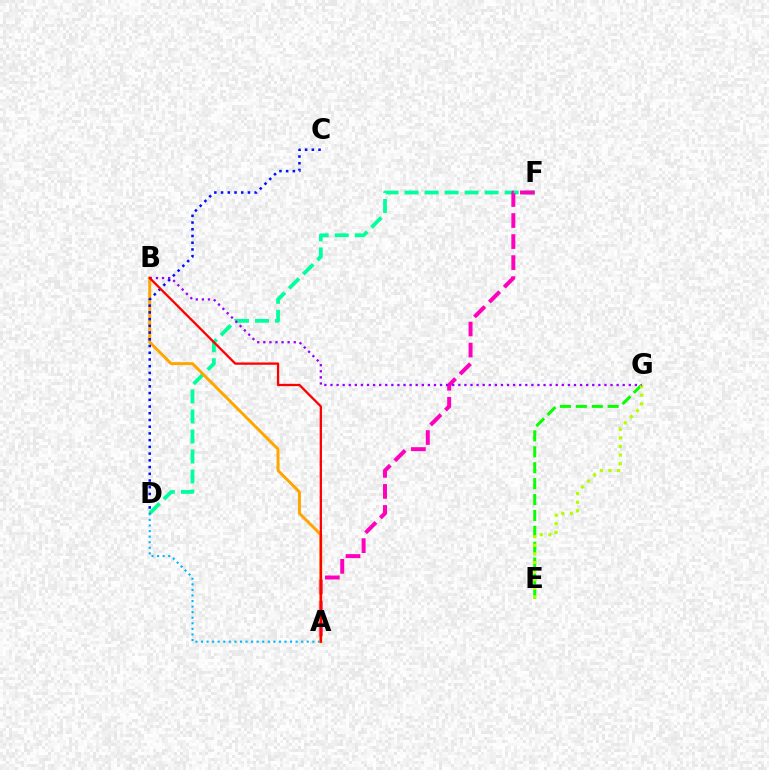{('A', 'D'): [{'color': '#00b5ff', 'line_style': 'dotted', 'thickness': 1.51}], ('D', 'F'): [{'color': '#00ff9d', 'line_style': 'dashed', 'thickness': 2.72}], ('A', 'F'): [{'color': '#ff00bd', 'line_style': 'dashed', 'thickness': 2.86}], ('A', 'B'): [{'color': '#ffa500', 'line_style': 'solid', 'thickness': 2.13}, {'color': '#ff0000', 'line_style': 'solid', 'thickness': 1.65}], ('C', 'D'): [{'color': '#0010ff', 'line_style': 'dotted', 'thickness': 1.83}], ('E', 'G'): [{'color': '#08ff00', 'line_style': 'dashed', 'thickness': 2.16}, {'color': '#b3ff00', 'line_style': 'dotted', 'thickness': 2.33}], ('B', 'G'): [{'color': '#9b00ff', 'line_style': 'dotted', 'thickness': 1.65}]}